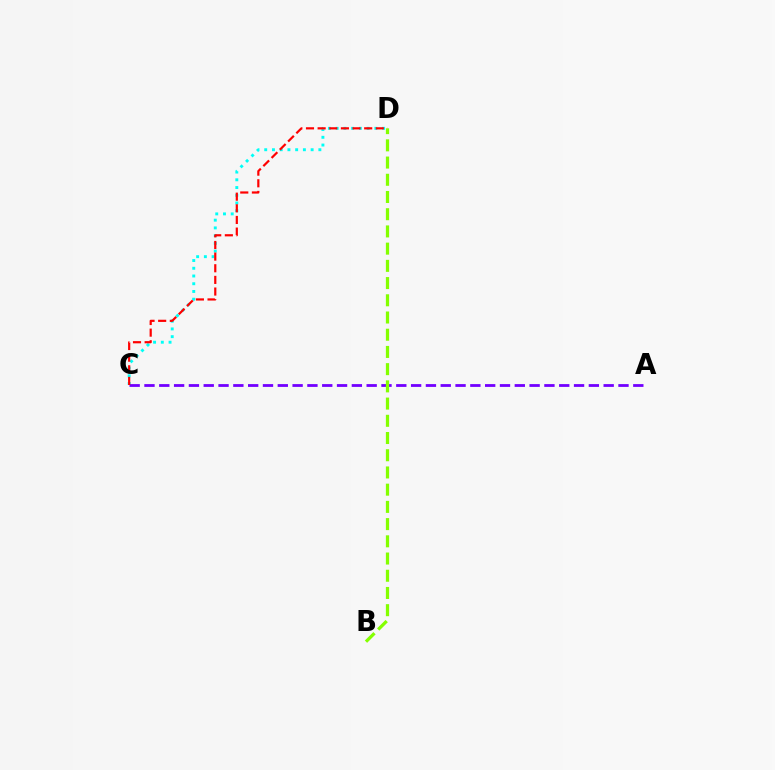{('C', 'D'): [{'color': '#00fff6', 'line_style': 'dotted', 'thickness': 2.1}, {'color': '#ff0000', 'line_style': 'dashed', 'thickness': 1.58}], ('A', 'C'): [{'color': '#7200ff', 'line_style': 'dashed', 'thickness': 2.01}], ('B', 'D'): [{'color': '#84ff00', 'line_style': 'dashed', 'thickness': 2.34}]}